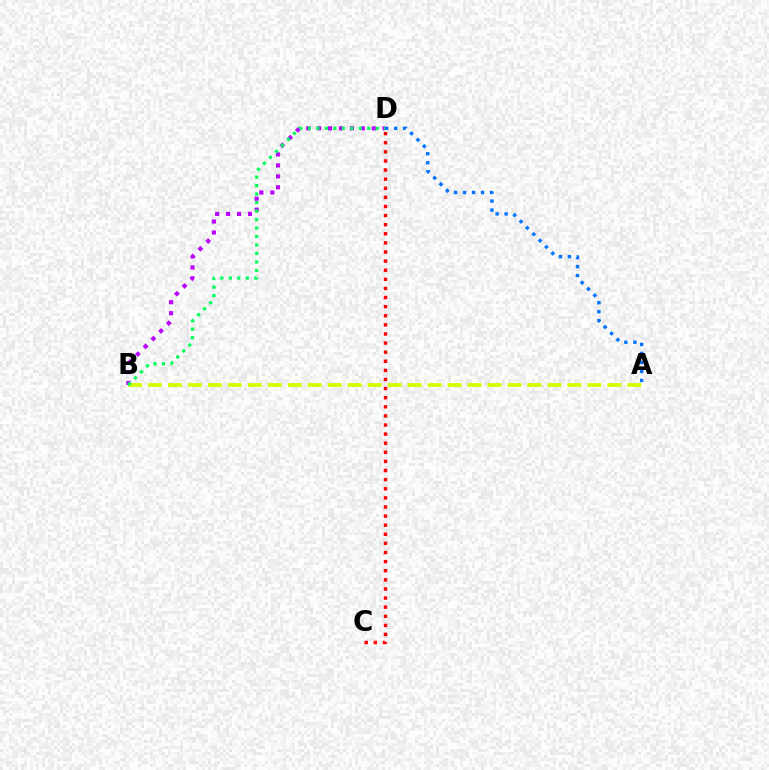{('A', 'B'): [{'color': '#d1ff00', 'line_style': 'dashed', 'thickness': 2.71}], ('B', 'D'): [{'color': '#b900ff', 'line_style': 'dotted', 'thickness': 2.97}, {'color': '#00ff5c', 'line_style': 'dotted', 'thickness': 2.31}], ('C', 'D'): [{'color': '#ff0000', 'line_style': 'dotted', 'thickness': 2.47}], ('A', 'D'): [{'color': '#0074ff', 'line_style': 'dotted', 'thickness': 2.44}]}